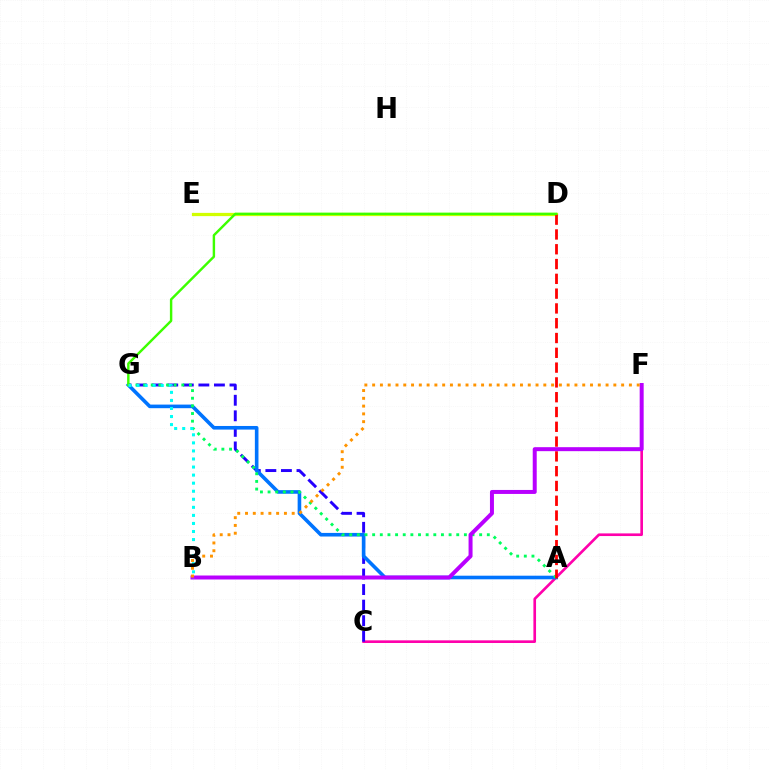{('C', 'F'): [{'color': '#ff00ac', 'line_style': 'solid', 'thickness': 1.91}], ('D', 'E'): [{'color': '#d1ff00', 'line_style': 'solid', 'thickness': 2.33}], ('C', 'G'): [{'color': '#2500ff', 'line_style': 'dashed', 'thickness': 2.11}], ('A', 'G'): [{'color': '#0074ff', 'line_style': 'solid', 'thickness': 2.6}, {'color': '#00ff5c', 'line_style': 'dotted', 'thickness': 2.08}], ('A', 'D'): [{'color': '#ff0000', 'line_style': 'dashed', 'thickness': 2.01}], ('B', 'F'): [{'color': '#b900ff', 'line_style': 'solid', 'thickness': 2.87}, {'color': '#ff9400', 'line_style': 'dotted', 'thickness': 2.11}], ('D', 'G'): [{'color': '#3dff00', 'line_style': 'solid', 'thickness': 1.75}], ('B', 'G'): [{'color': '#00fff6', 'line_style': 'dotted', 'thickness': 2.19}]}